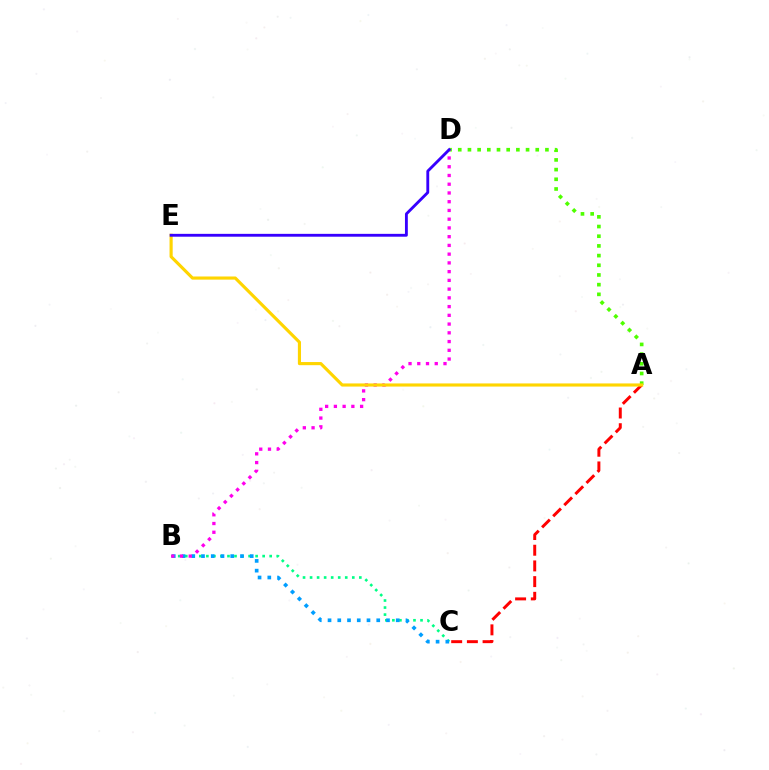{('A', 'C'): [{'color': '#ff0000', 'line_style': 'dashed', 'thickness': 2.13}], ('B', 'C'): [{'color': '#00ff86', 'line_style': 'dotted', 'thickness': 1.91}, {'color': '#009eff', 'line_style': 'dotted', 'thickness': 2.65}], ('A', 'D'): [{'color': '#4fff00', 'line_style': 'dotted', 'thickness': 2.63}], ('B', 'D'): [{'color': '#ff00ed', 'line_style': 'dotted', 'thickness': 2.37}], ('A', 'E'): [{'color': '#ffd500', 'line_style': 'solid', 'thickness': 2.26}], ('D', 'E'): [{'color': '#3700ff', 'line_style': 'solid', 'thickness': 2.05}]}